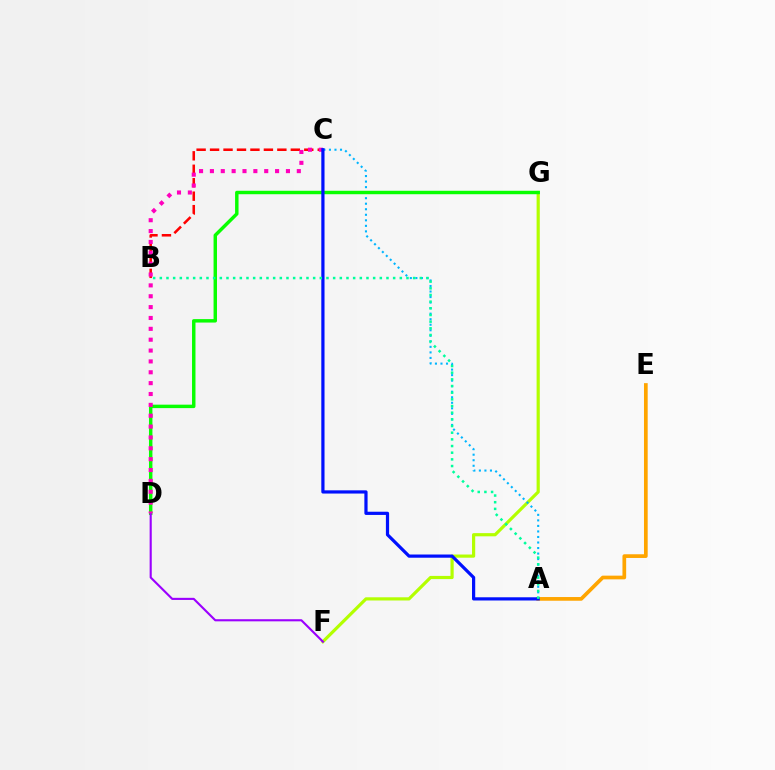{('F', 'G'): [{'color': '#b3ff00', 'line_style': 'solid', 'thickness': 2.29}], ('A', 'C'): [{'color': '#00b5ff', 'line_style': 'dotted', 'thickness': 1.5}, {'color': '#0010ff', 'line_style': 'solid', 'thickness': 2.31}], ('D', 'G'): [{'color': '#08ff00', 'line_style': 'solid', 'thickness': 2.48}], ('D', 'F'): [{'color': '#9b00ff', 'line_style': 'solid', 'thickness': 1.53}], ('B', 'C'): [{'color': '#ff0000', 'line_style': 'dashed', 'thickness': 1.83}], ('A', 'E'): [{'color': '#ffa500', 'line_style': 'solid', 'thickness': 2.66}], ('C', 'D'): [{'color': '#ff00bd', 'line_style': 'dotted', 'thickness': 2.95}], ('A', 'B'): [{'color': '#00ff9d', 'line_style': 'dotted', 'thickness': 1.81}]}